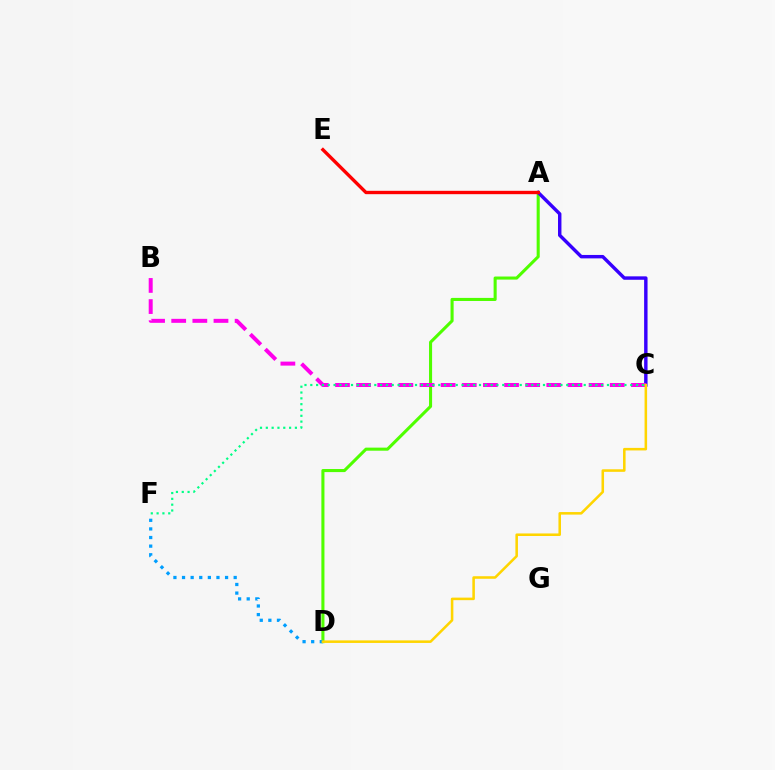{('A', 'D'): [{'color': '#4fff00', 'line_style': 'solid', 'thickness': 2.21}], ('A', 'C'): [{'color': '#3700ff', 'line_style': 'solid', 'thickness': 2.47}], ('D', 'F'): [{'color': '#009eff', 'line_style': 'dotted', 'thickness': 2.34}], ('B', 'C'): [{'color': '#ff00ed', 'line_style': 'dashed', 'thickness': 2.87}], ('C', 'F'): [{'color': '#00ff86', 'line_style': 'dotted', 'thickness': 1.58}], ('C', 'D'): [{'color': '#ffd500', 'line_style': 'solid', 'thickness': 1.83}], ('A', 'E'): [{'color': '#ff0000', 'line_style': 'solid', 'thickness': 2.42}]}